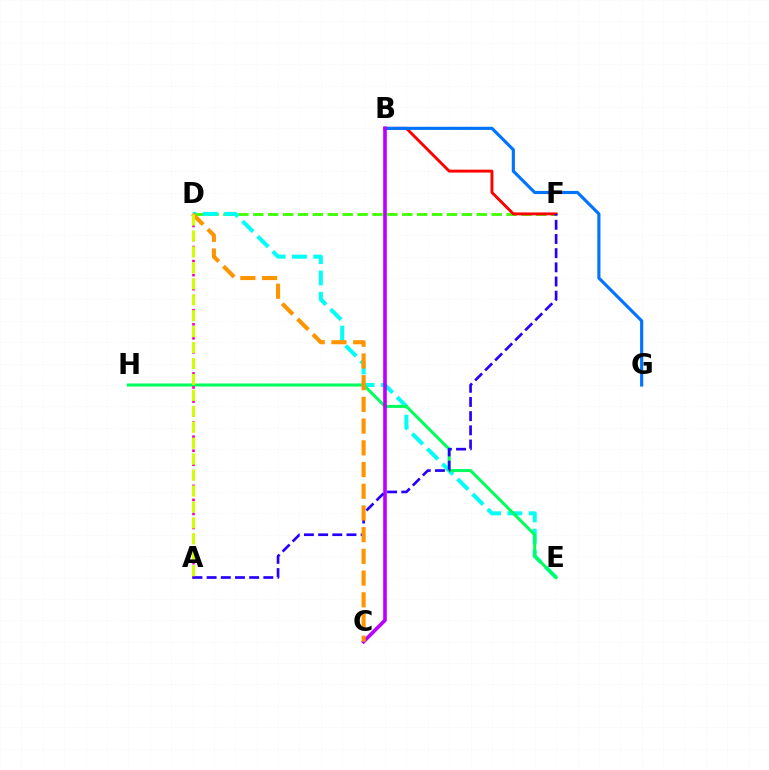{('D', 'F'): [{'color': '#3dff00', 'line_style': 'dashed', 'thickness': 2.02}], ('D', 'E'): [{'color': '#00fff6', 'line_style': 'dashed', 'thickness': 2.9}], ('E', 'H'): [{'color': '#00ff5c', 'line_style': 'solid', 'thickness': 2.18}], ('B', 'F'): [{'color': '#ff0000', 'line_style': 'solid', 'thickness': 2.08}], ('A', 'D'): [{'color': '#ff00ac', 'line_style': 'dotted', 'thickness': 1.91}, {'color': '#d1ff00', 'line_style': 'dashed', 'thickness': 2.17}], ('B', 'G'): [{'color': '#0074ff', 'line_style': 'solid', 'thickness': 2.26}], ('B', 'C'): [{'color': '#b900ff', 'line_style': 'solid', 'thickness': 2.61}], ('A', 'F'): [{'color': '#2500ff', 'line_style': 'dashed', 'thickness': 1.93}], ('C', 'D'): [{'color': '#ff9400', 'line_style': 'dashed', 'thickness': 2.95}]}